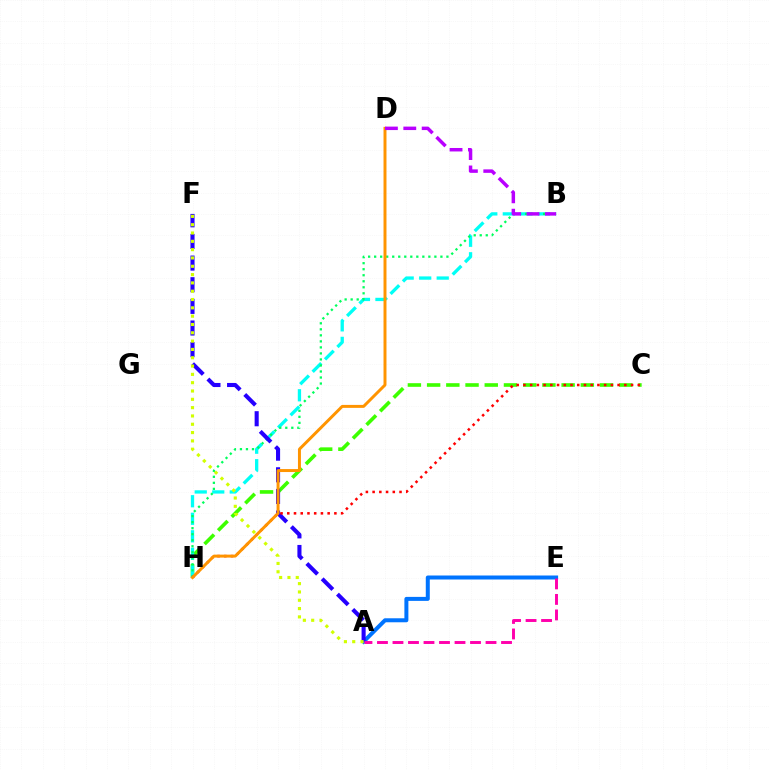{('C', 'H'): [{'color': '#3dff00', 'line_style': 'dashed', 'thickness': 2.61}, {'color': '#ff0000', 'line_style': 'dotted', 'thickness': 1.83}], ('B', 'H'): [{'color': '#00fff6', 'line_style': 'dashed', 'thickness': 2.38}, {'color': '#00ff5c', 'line_style': 'dotted', 'thickness': 1.64}], ('A', 'E'): [{'color': '#0074ff', 'line_style': 'solid', 'thickness': 2.88}, {'color': '#ff00ac', 'line_style': 'dashed', 'thickness': 2.11}], ('A', 'F'): [{'color': '#2500ff', 'line_style': 'dashed', 'thickness': 2.94}, {'color': '#d1ff00', 'line_style': 'dotted', 'thickness': 2.26}], ('D', 'H'): [{'color': '#ff9400', 'line_style': 'solid', 'thickness': 2.13}], ('B', 'D'): [{'color': '#b900ff', 'line_style': 'dashed', 'thickness': 2.5}]}